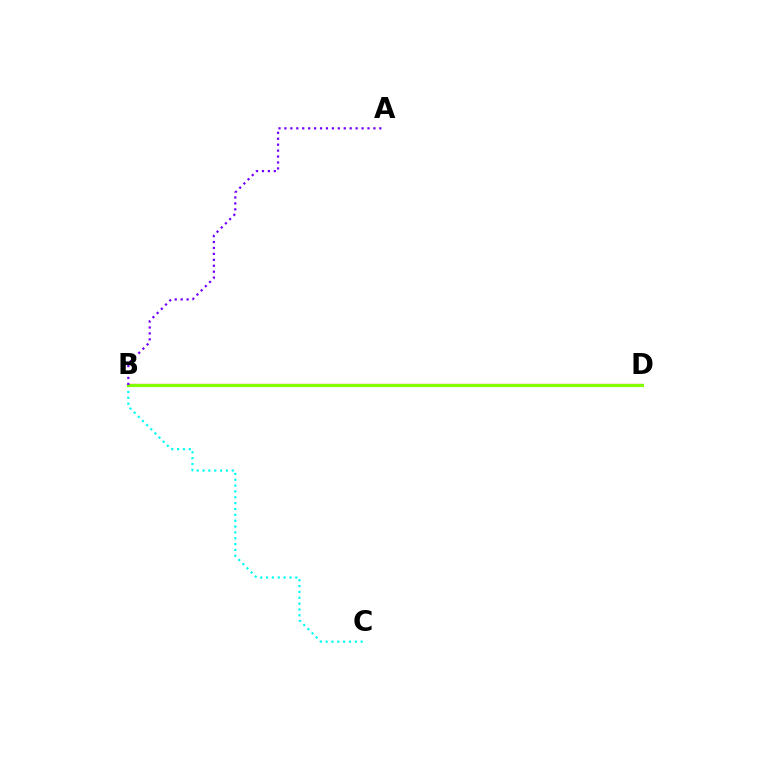{('B', 'D'): [{'color': '#ff0000', 'line_style': 'solid', 'thickness': 1.58}, {'color': '#84ff00', 'line_style': 'solid', 'thickness': 2.26}], ('B', 'C'): [{'color': '#00fff6', 'line_style': 'dotted', 'thickness': 1.59}], ('A', 'B'): [{'color': '#7200ff', 'line_style': 'dotted', 'thickness': 1.61}]}